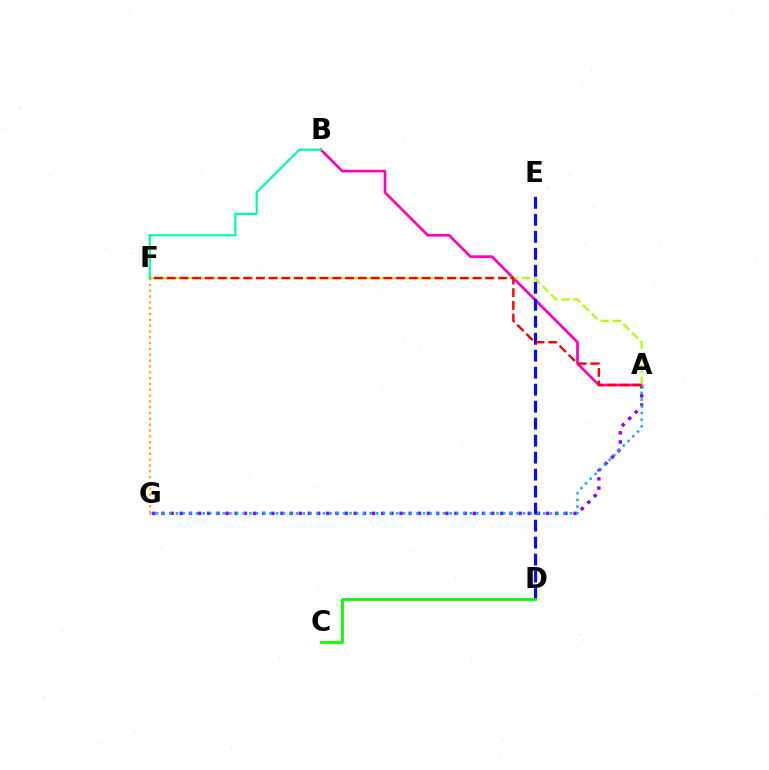{('A', 'G'): [{'color': '#9b00ff', 'line_style': 'dotted', 'thickness': 2.49}, {'color': '#00b5ff', 'line_style': 'dotted', 'thickness': 1.81}], ('A', 'B'): [{'color': '#ff00bd', 'line_style': 'solid', 'thickness': 1.94}], ('A', 'F'): [{'color': '#b3ff00', 'line_style': 'dashed', 'thickness': 1.64}, {'color': '#ff0000', 'line_style': 'dashed', 'thickness': 1.73}], ('F', 'G'): [{'color': '#ffa500', 'line_style': 'dotted', 'thickness': 1.58}], ('D', 'E'): [{'color': '#0010ff', 'line_style': 'dashed', 'thickness': 2.31}], ('C', 'D'): [{'color': '#08ff00', 'line_style': 'solid', 'thickness': 2.01}], ('B', 'F'): [{'color': '#00ff9d', 'line_style': 'solid', 'thickness': 1.56}]}